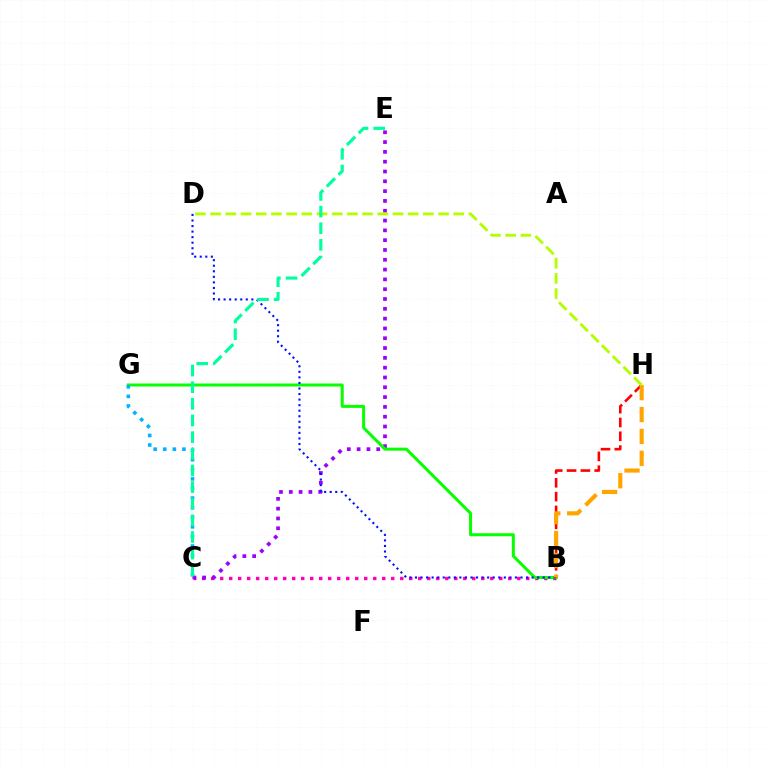{('B', 'C'): [{'color': '#ff00bd', 'line_style': 'dotted', 'thickness': 2.45}], ('C', 'E'): [{'color': '#9b00ff', 'line_style': 'dotted', 'thickness': 2.66}, {'color': '#00ff9d', 'line_style': 'dashed', 'thickness': 2.26}], ('B', 'G'): [{'color': '#08ff00', 'line_style': 'solid', 'thickness': 2.16}], ('C', 'G'): [{'color': '#00b5ff', 'line_style': 'dotted', 'thickness': 2.6}], ('B', 'H'): [{'color': '#ff0000', 'line_style': 'dashed', 'thickness': 1.88}, {'color': '#ffa500', 'line_style': 'dashed', 'thickness': 2.97}], ('B', 'D'): [{'color': '#0010ff', 'line_style': 'dotted', 'thickness': 1.51}], ('D', 'H'): [{'color': '#b3ff00', 'line_style': 'dashed', 'thickness': 2.06}]}